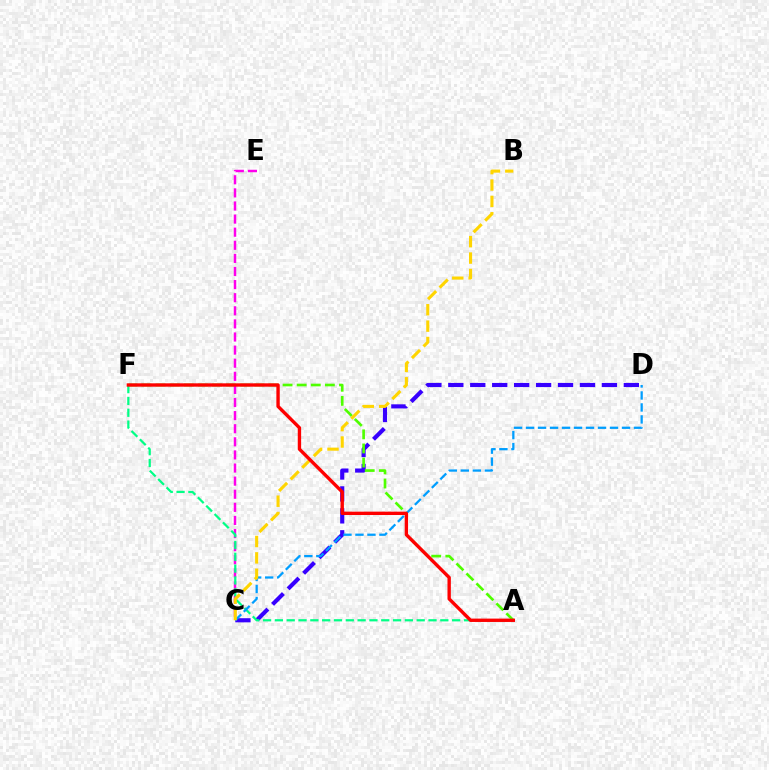{('C', 'D'): [{'color': '#3700ff', 'line_style': 'dashed', 'thickness': 2.98}, {'color': '#009eff', 'line_style': 'dashed', 'thickness': 1.63}], ('A', 'F'): [{'color': '#4fff00', 'line_style': 'dashed', 'thickness': 1.92}, {'color': '#00ff86', 'line_style': 'dashed', 'thickness': 1.61}, {'color': '#ff0000', 'line_style': 'solid', 'thickness': 2.42}], ('C', 'E'): [{'color': '#ff00ed', 'line_style': 'dashed', 'thickness': 1.78}], ('B', 'C'): [{'color': '#ffd500', 'line_style': 'dashed', 'thickness': 2.23}]}